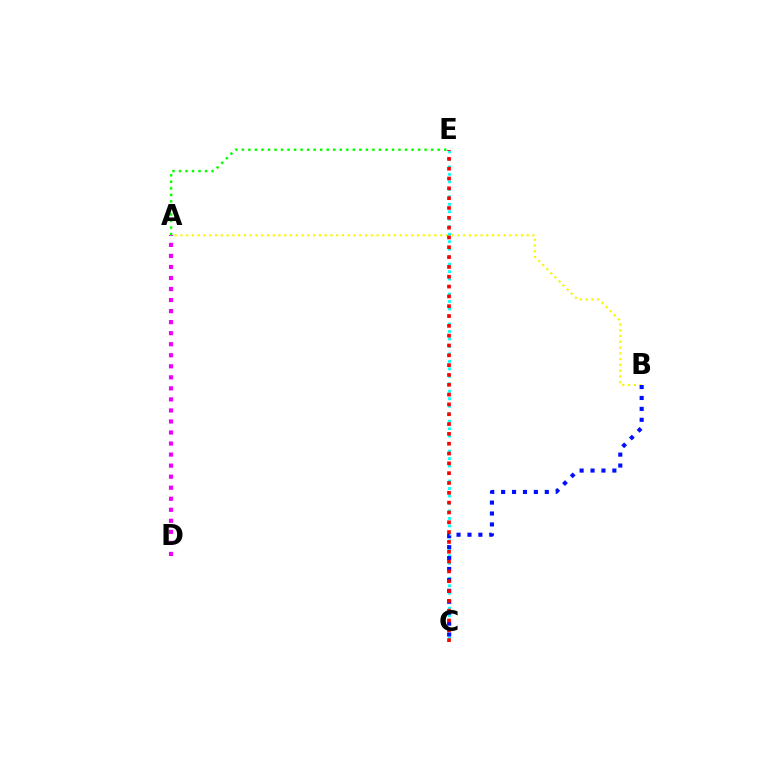{('C', 'E'): [{'color': '#00fff6', 'line_style': 'dotted', 'thickness': 2.03}, {'color': '#ff0000', 'line_style': 'dotted', 'thickness': 2.67}], ('A', 'D'): [{'color': '#ee00ff', 'line_style': 'dotted', 'thickness': 3.0}], ('A', 'E'): [{'color': '#08ff00', 'line_style': 'dotted', 'thickness': 1.77}], ('A', 'B'): [{'color': '#fcf500', 'line_style': 'dotted', 'thickness': 1.57}], ('B', 'C'): [{'color': '#0010ff', 'line_style': 'dotted', 'thickness': 2.97}]}